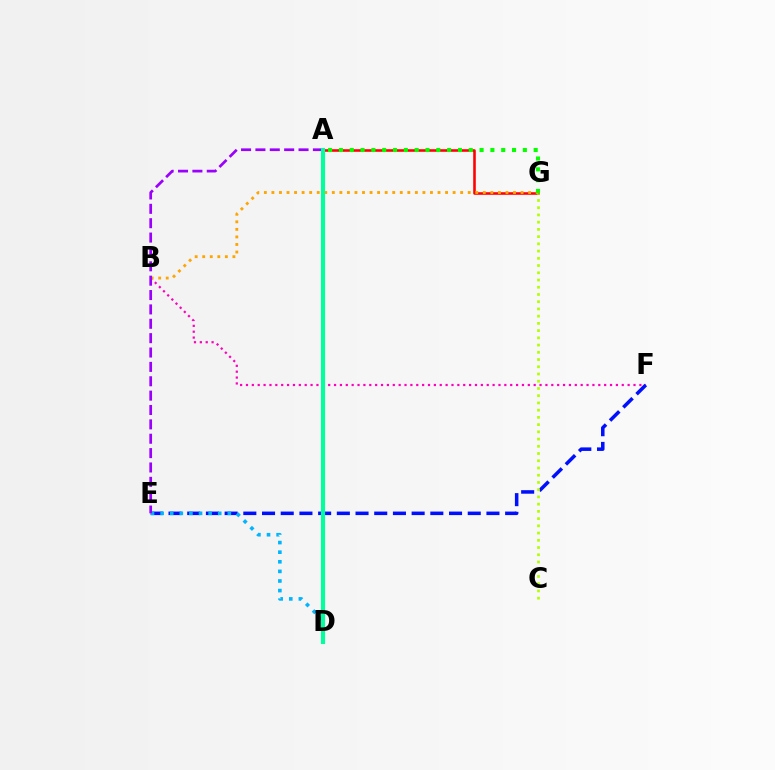{('A', 'G'): [{'color': '#ff0000', 'line_style': 'solid', 'thickness': 1.85}, {'color': '#08ff00', 'line_style': 'dotted', 'thickness': 2.94}], ('B', 'F'): [{'color': '#ff00bd', 'line_style': 'dotted', 'thickness': 1.6}], ('B', 'G'): [{'color': '#ffa500', 'line_style': 'dotted', 'thickness': 2.05}], ('E', 'F'): [{'color': '#0010ff', 'line_style': 'dashed', 'thickness': 2.54}], ('D', 'E'): [{'color': '#00b5ff', 'line_style': 'dotted', 'thickness': 2.61}], ('C', 'G'): [{'color': '#b3ff00', 'line_style': 'dotted', 'thickness': 1.96}], ('A', 'E'): [{'color': '#9b00ff', 'line_style': 'dashed', 'thickness': 1.95}], ('A', 'D'): [{'color': '#00ff9d', 'line_style': 'solid', 'thickness': 2.97}]}